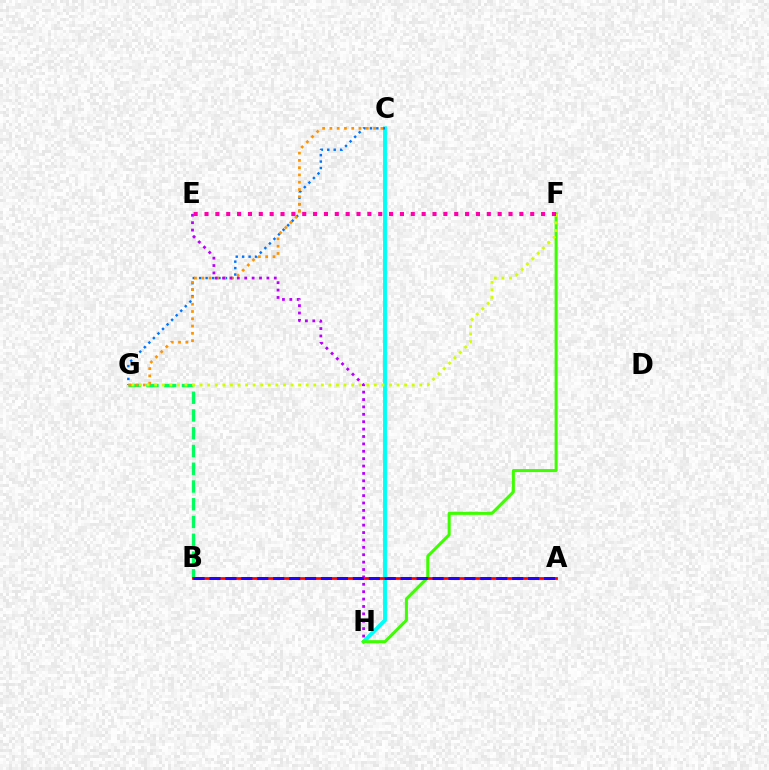{('C', 'H'): [{'color': '#00fff6', 'line_style': 'solid', 'thickness': 2.79}], ('C', 'G'): [{'color': '#0074ff', 'line_style': 'dotted', 'thickness': 1.75}, {'color': '#ff9400', 'line_style': 'dotted', 'thickness': 1.98}], ('F', 'H'): [{'color': '#3dff00', 'line_style': 'solid', 'thickness': 2.18}], ('B', 'G'): [{'color': '#00ff5c', 'line_style': 'dashed', 'thickness': 2.41}], ('A', 'B'): [{'color': '#ff0000', 'line_style': 'solid', 'thickness': 1.99}, {'color': '#2500ff', 'line_style': 'dashed', 'thickness': 2.16}], ('E', 'H'): [{'color': '#b900ff', 'line_style': 'dotted', 'thickness': 2.01}], ('F', 'G'): [{'color': '#d1ff00', 'line_style': 'dotted', 'thickness': 2.06}], ('E', 'F'): [{'color': '#ff00ac', 'line_style': 'dotted', 'thickness': 2.95}]}